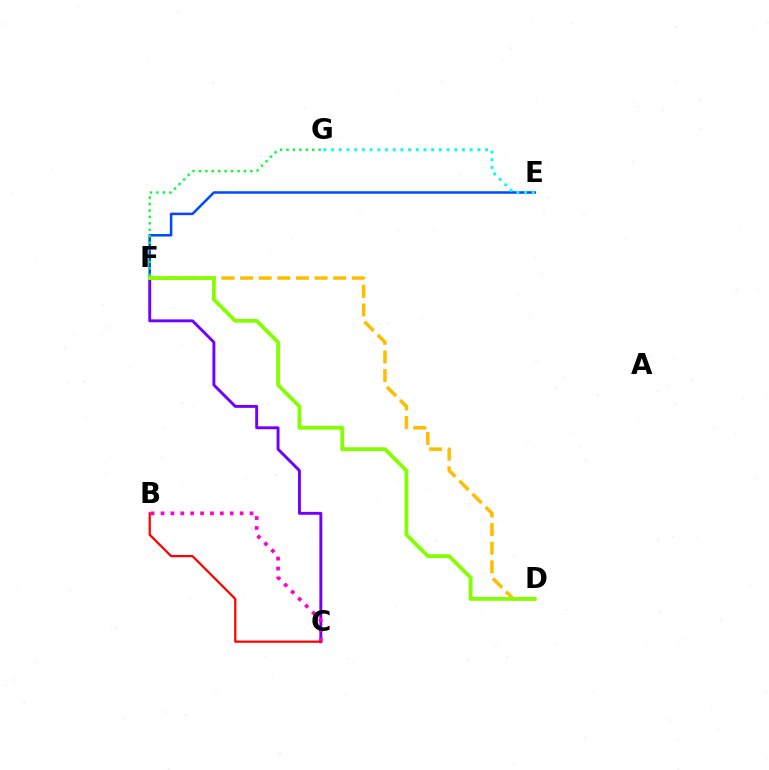{('C', 'F'): [{'color': '#7200ff', 'line_style': 'solid', 'thickness': 2.1}], ('E', 'F'): [{'color': '#004bff', 'line_style': 'solid', 'thickness': 1.82}], ('B', 'C'): [{'color': '#ff00cf', 'line_style': 'dotted', 'thickness': 2.69}, {'color': '#ff0000', 'line_style': 'solid', 'thickness': 1.6}], ('E', 'G'): [{'color': '#00fff6', 'line_style': 'dotted', 'thickness': 2.09}], ('D', 'F'): [{'color': '#ffbd00', 'line_style': 'dashed', 'thickness': 2.53}, {'color': '#84ff00', 'line_style': 'solid', 'thickness': 2.73}], ('F', 'G'): [{'color': '#00ff39', 'line_style': 'dotted', 'thickness': 1.75}]}